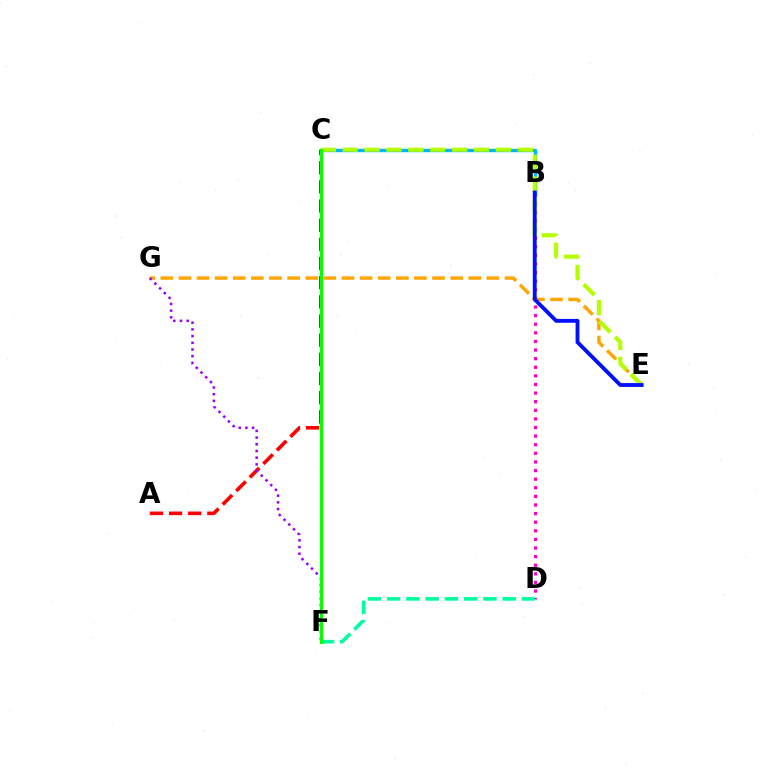{('B', 'D'): [{'color': '#ff00bd', 'line_style': 'dotted', 'thickness': 2.34}], ('B', 'C'): [{'color': '#00b5ff', 'line_style': 'solid', 'thickness': 2.43}], ('E', 'G'): [{'color': '#ffa500', 'line_style': 'dashed', 'thickness': 2.46}], ('C', 'E'): [{'color': '#b3ff00', 'line_style': 'dashed', 'thickness': 2.97}], ('A', 'C'): [{'color': '#ff0000', 'line_style': 'dashed', 'thickness': 2.6}], ('B', 'E'): [{'color': '#0010ff', 'line_style': 'solid', 'thickness': 2.76}], ('D', 'F'): [{'color': '#00ff9d', 'line_style': 'dashed', 'thickness': 2.62}], ('F', 'G'): [{'color': '#9b00ff', 'line_style': 'dotted', 'thickness': 1.82}], ('C', 'F'): [{'color': '#08ff00', 'line_style': 'solid', 'thickness': 2.21}]}